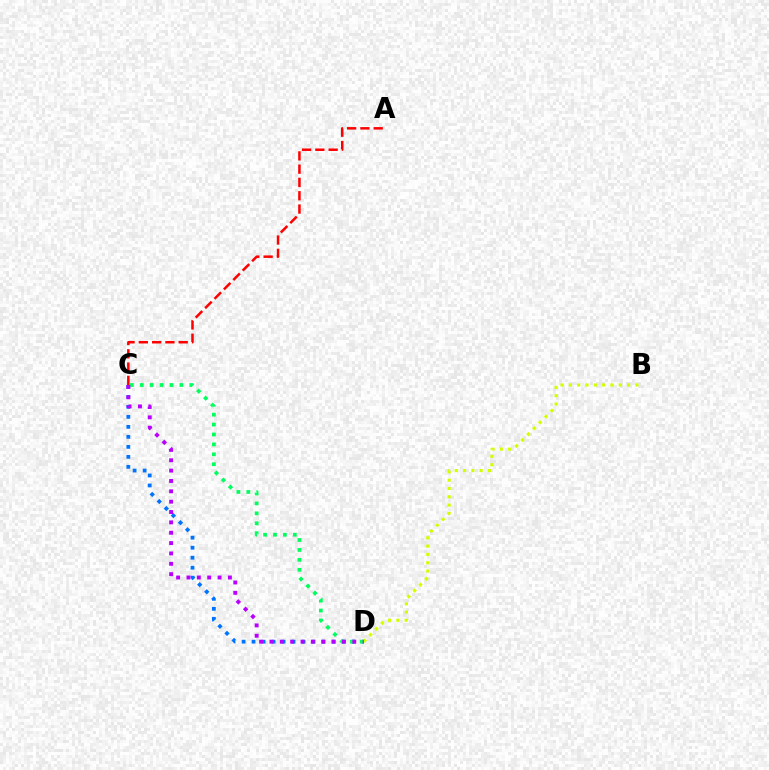{('B', 'D'): [{'color': '#d1ff00', 'line_style': 'dotted', 'thickness': 2.26}], ('C', 'D'): [{'color': '#0074ff', 'line_style': 'dotted', 'thickness': 2.72}, {'color': '#00ff5c', 'line_style': 'dotted', 'thickness': 2.7}, {'color': '#b900ff', 'line_style': 'dotted', 'thickness': 2.81}], ('A', 'C'): [{'color': '#ff0000', 'line_style': 'dashed', 'thickness': 1.81}]}